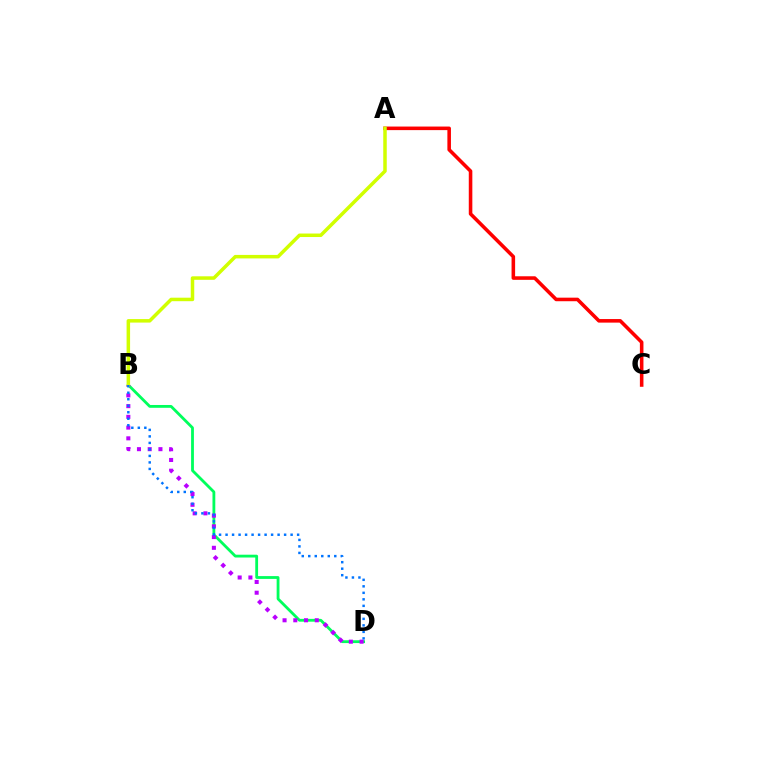{('B', 'D'): [{'color': '#00ff5c', 'line_style': 'solid', 'thickness': 2.02}, {'color': '#b900ff', 'line_style': 'dotted', 'thickness': 2.92}, {'color': '#0074ff', 'line_style': 'dotted', 'thickness': 1.77}], ('A', 'C'): [{'color': '#ff0000', 'line_style': 'solid', 'thickness': 2.57}], ('A', 'B'): [{'color': '#d1ff00', 'line_style': 'solid', 'thickness': 2.52}]}